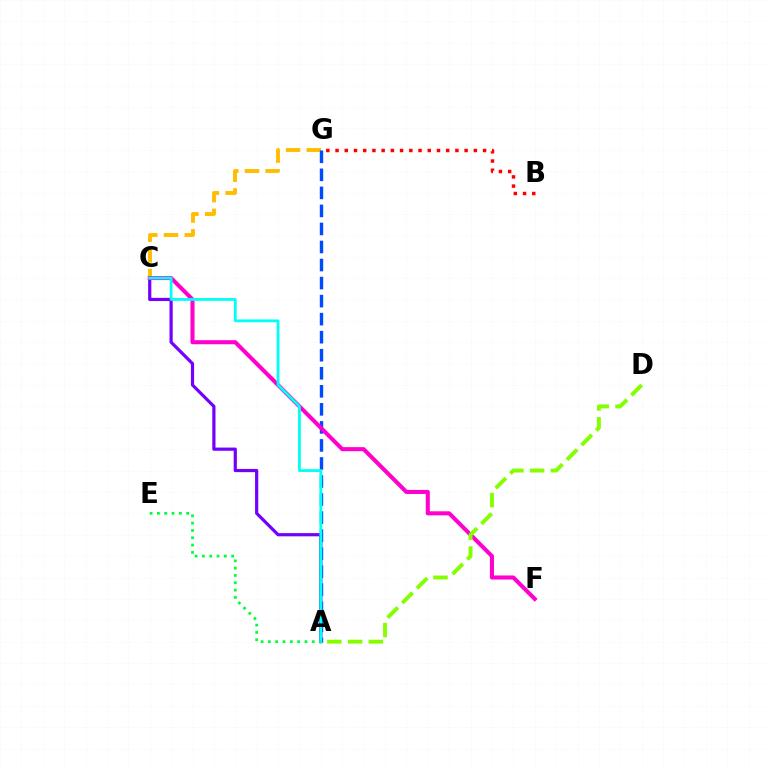{('B', 'G'): [{'color': '#ff0000', 'line_style': 'dotted', 'thickness': 2.5}], ('A', 'C'): [{'color': '#7200ff', 'line_style': 'solid', 'thickness': 2.3}, {'color': '#00fff6', 'line_style': 'solid', 'thickness': 2.02}], ('C', 'G'): [{'color': '#ffbd00', 'line_style': 'dashed', 'thickness': 2.81}], ('A', 'G'): [{'color': '#004bff', 'line_style': 'dashed', 'thickness': 2.45}], ('C', 'F'): [{'color': '#ff00cf', 'line_style': 'solid', 'thickness': 2.92}], ('A', 'D'): [{'color': '#84ff00', 'line_style': 'dashed', 'thickness': 2.82}], ('A', 'E'): [{'color': '#00ff39', 'line_style': 'dotted', 'thickness': 1.99}]}